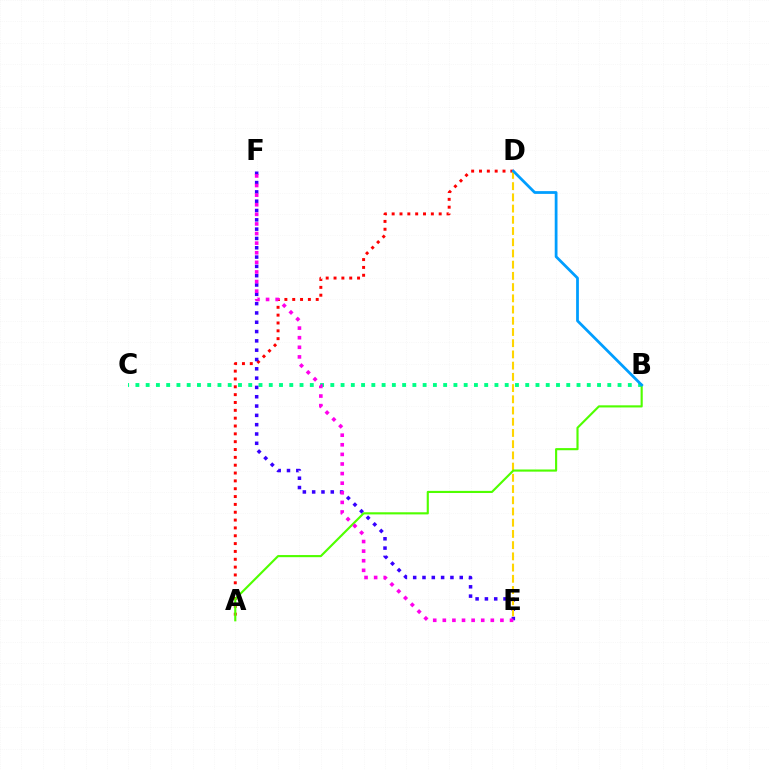{('A', 'D'): [{'color': '#ff0000', 'line_style': 'dotted', 'thickness': 2.13}], ('B', 'C'): [{'color': '#00ff86', 'line_style': 'dotted', 'thickness': 2.79}], ('E', 'F'): [{'color': '#3700ff', 'line_style': 'dotted', 'thickness': 2.53}, {'color': '#ff00ed', 'line_style': 'dotted', 'thickness': 2.61}], ('D', 'E'): [{'color': '#ffd500', 'line_style': 'dashed', 'thickness': 1.52}], ('A', 'B'): [{'color': '#4fff00', 'line_style': 'solid', 'thickness': 1.54}], ('B', 'D'): [{'color': '#009eff', 'line_style': 'solid', 'thickness': 1.99}]}